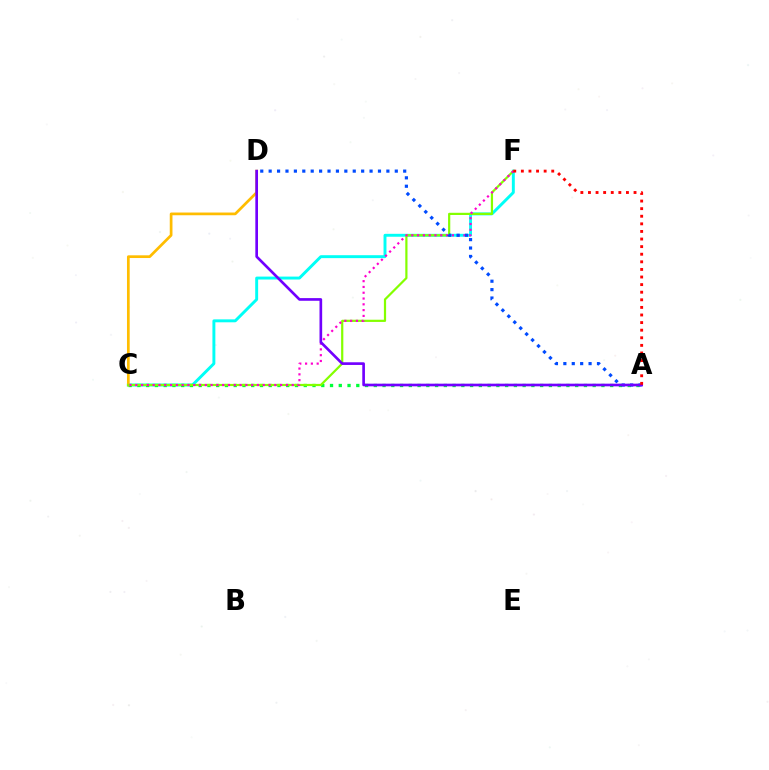{('C', 'F'): [{'color': '#00fff6', 'line_style': 'solid', 'thickness': 2.11}, {'color': '#84ff00', 'line_style': 'solid', 'thickness': 1.59}, {'color': '#ff00cf', 'line_style': 'dotted', 'thickness': 1.57}], ('A', 'C'): [{'color': '#00ff39', 'line_style': 'dotted', 'thickness': 2.38}], ('C', 'D'): [{'color': '#ffbd00', 'line_style': 'solid', 'thickness': 1.95}], ('A', 'D'): [{'color': '#004bff', 'line_style': 'dotted', 'thickness': 2.28}, {'color': '#7200ff', 'line_style': 'solid', 'thickness': 1.92}], ('A', 'F'): [{'color': '#ff0000', 'line_style': 'dotted', 'thickness': 2.06}]}